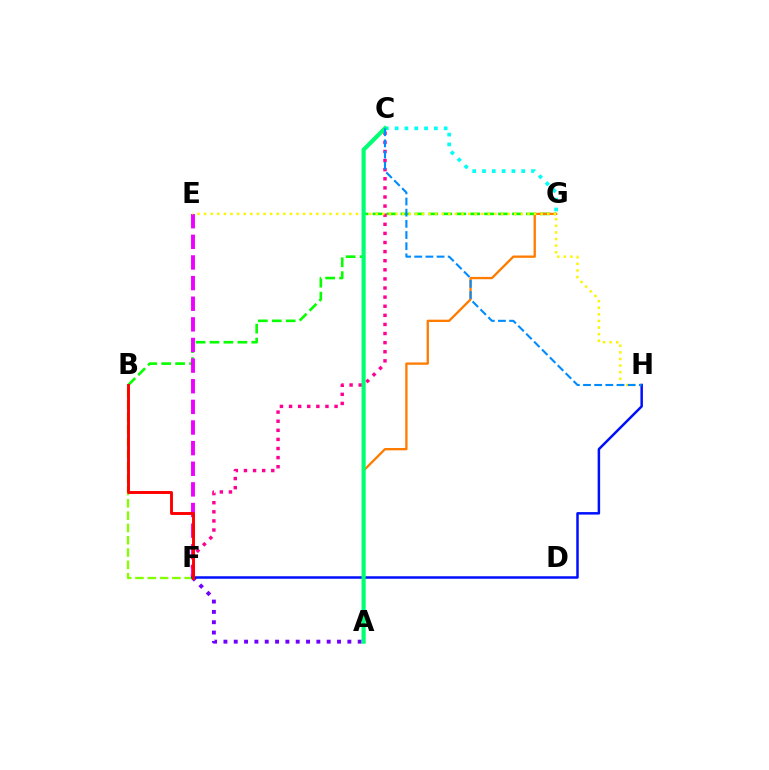{('B', 'G'): [{'color': '#08ff00', 'line_style': 'dashed', 'thickness': 1.89}], ('A', 'G'): [{'color': '#ff7c00', 'line_style': 'solid', 'thickness': 1.67}], ('E', 'F'): [{'color': '#ee00ff', 'line_style': 'dashed', 'thickness': 2.8}], ('A', 'F'): [{'color': '#7200ff', 'line_style': 'dotted', 'thickness': 2.81}], ('C', 'F'): [{'color': '#ff0094', 'line_style': 'dotted', 'thickness': 2.47}], ('E', 'H'): [{'color': '#fcf500', 'line_style': 'dotted', 'thickness': 1.79}], ('B', 'F'): [{'color': '#84ff00', 'line_style': 'dashed', 'thickness': 1.67}, {'color': '#ff0000', 'line_style': 'solid', 'thickness': 2.1}], ('C', 'G'): [{'color': '#00fff6', 'line_style': 'dotted', 'thickness': 2.66}], ('F', 'H'): [{'color': '#0010ff', 'line_style': 'solid', 'thickness': 1.8}], ('A', 'C'): [{'color': '#00ff74', 'line_style': 'solid', 'thickness': 2.99}], ('C', 'H'): [{'color': '#008cff', 'line_style': 'dashed', 'thickness': 1.52}]}